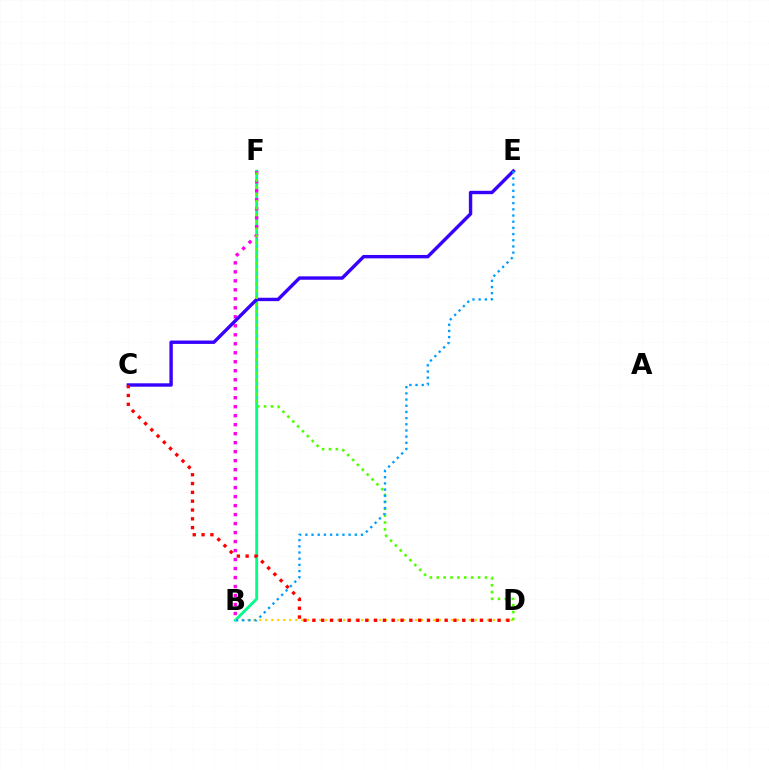{('B', 'F'): [{'color': '#00ff86', 'line_style': 'solid', 'thickness': 2.08}, {'color': '#ff00ed', 'line_style': 'dotted', 'thickness': 2.44}], ('B', 'D'): [{'color': '#ffd500', 'line_style': 'dotted', 'thickness': 1.63}], ('C', 'E'): [{'color': '#3700ff', 'line_style': 'solid', 'thickness': 2.45}], ('D', 'F'): [{'color': '#4fff00', 'line_style': 'dotted', 'thickness': 1.87}], ('C', 'D'): [{'color': '#ff0000', 'line_style': 'dotted', 'thickness': 2.4}], ('B', 'E'): [{'color': '#009eff', 'line_style': 'dotted', 'thickness': 1.68}]}